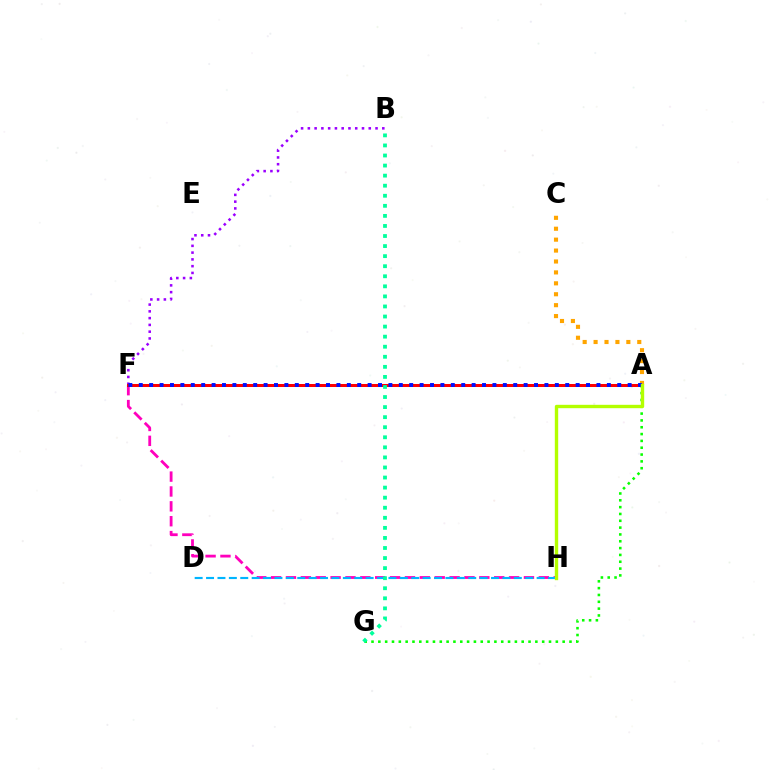{('A', 'G'): [{'color': '#08ff00', 'line_style': 'dotted', 'thickness': 1.85}], ('F', 'H'): [{'color': '#ff00bd', 'line_style': 'dashed', 'thickness': 2.02}], ('B', 'F'): [{'color': '#9b00ff', 'line_style': 'dotted', 'thickness': 1.84}], ('D', 'H'): [{'color': '#00b5ff', 'line_style': 'dashed', 'thickness': 1.55}], ('A', 'C'): [{'color': '#ffa500', 'line_style': 'dotted', 'thickness': 2.97}], ('A', 'F'): [{'color': '#ff0000', 'line_style': 'solid', 'thickness': 2.16}, {'color': '#0010ff', 'line_style': 'dotted', 'thickness': 2.83}], ('A', 'H'): [{'color': '#b3ff00', 'line_style': 'solid', 'thickness': 2.43}], ('B', 'G'): [{'color': '#00ff9d', 'line_style': 'dotted', 'thickness': 2.73}]}